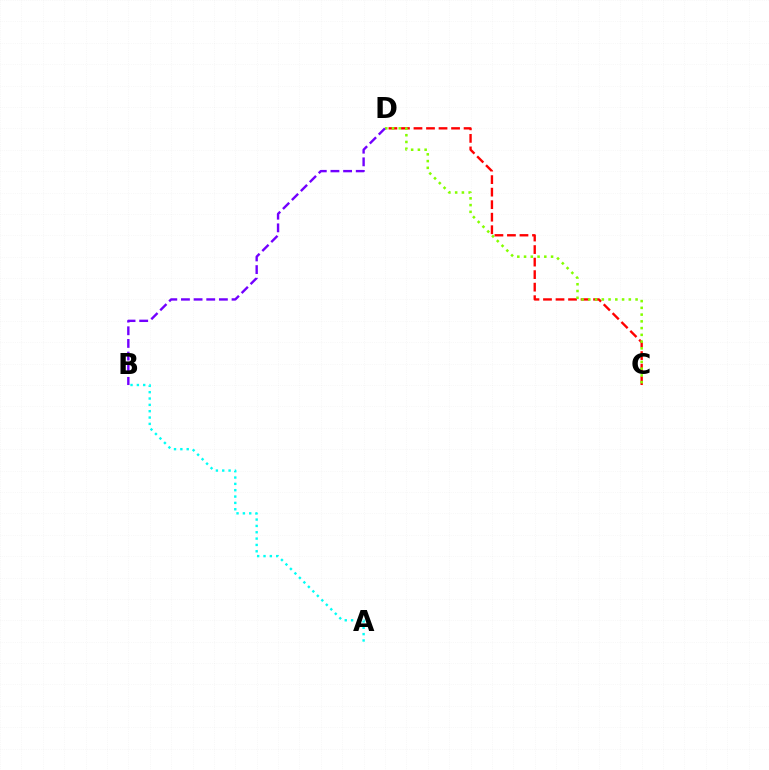{('C', 'D'): [{'color': '#ff0000', 'line_style': 'dashed', 'thickness': 1.7}, {'color': '#84ff00', 'line_style': 'dotted', 'thickness': 1.83}], ('A', 'B'): [{'color': '#00fff6', 'line_style': 'dotted', 'thickness': 1.72}], ('B', 'D'): [{'color': '#7200ff', 'line_style': 'dashed', 'thickness': 1.72}]}